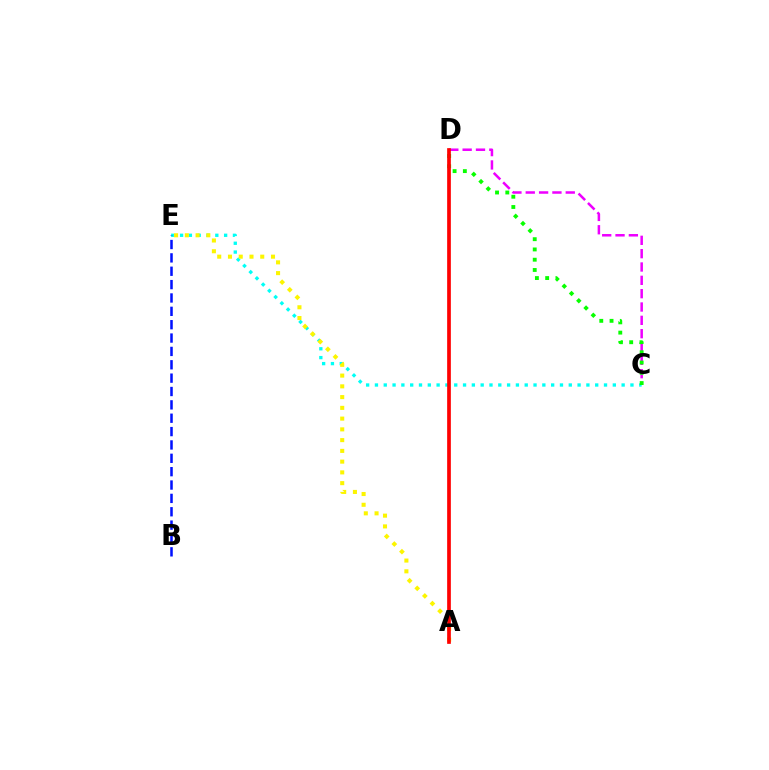{('C', 'D'): [{'color': '#ee00ff', 'line_style': 'dashed', 'thickness': 1.81}, {'color': '#08ff00', 'line_style': 'dotted', 'thickness': 2.79}], ('C', 'E'): [{'color': '#00fff6', 'line_style': 'dotted', 'thickness': 2.39}], ('B', 'E'): [{'color': '#0010ff', 'line_style': 'dashed', 'thickness': 1.82}], ('A', 'E'): [{'color': '#fcf500', 'line_style': 'dotted', 'thickness': 2.92}], ('A', 'D'): [{'color': '#ff0000', 'line_style': 'solid', 'thickness': 2.66}]}